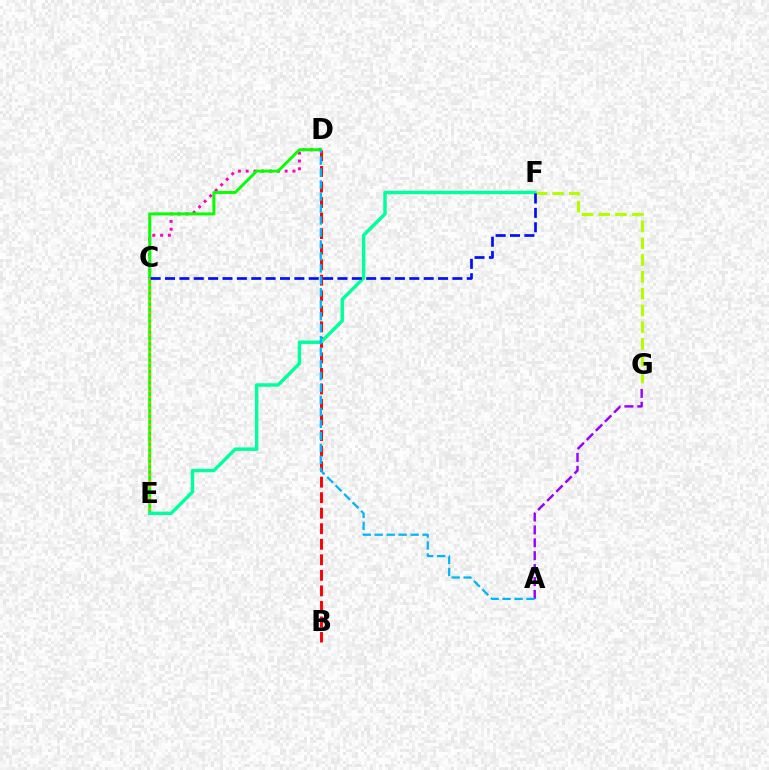{('C', 'D'): [{'color': '#ff00bd', 'line_style': 'dotted', 'thickness': 2.12}], ('D', 'E'): [{'color': '#08ff00', 'line_style': 'solid', 'thickness': 2.13}], ('A', 'G'): [{'color': '#9b00ff', 'line_style': 'dashed', 'thickness': 1.75}], ('B', 'D'): [{'color': '#ff0000', 'line_style': 'dashed', 'thickness': 2.11}], ('C', 'E'): [{'color': '#ffa500', 'line_style': 'dotted', 'thickness': 1.52}], ('F', 'G'): [{'color': '#b3ff00', 'line_style': 'dashed', 'thickness': 2.28}], ('E', 'F'): [{'color': '#00ff9d', 'line_style': 'solid', 'thickness': 2.48}], ('C', 'F'): [{'color': '#0010ff', 'line_style': 'dashed', 'thickness': 1.95}], ('A', 'D'): [{'color': '#00b5ff', 'line_style': 'dashed', 'thickness': 1.63}]}